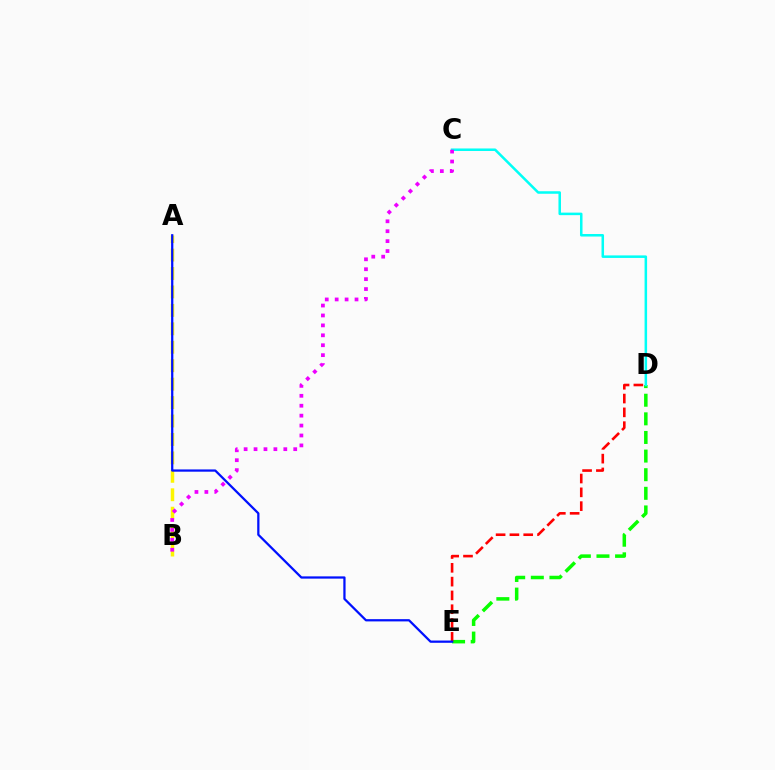{('A', 'B'): [{'color': '#fcf500', 'line_style': 'dashed', 'thickness': 2.5}], ('D', 'E'): [{'color': '#08ff00', 'line_style': 'dashed', 'thickness': 2.53}, {'color': '#ff0000', 'line_style': 'dashed', 'thickness': 1.88}], ('C', 'D'): [{'color': '#00fff6', 'line_style': 'solid', 'thickness': 1.82}], ('B', 'C'): [{'color': '#ee00ff', 'line_style': 'dotted', 'thickness': 2.7}], ('A', 'E'): [{'color': '#0010ff', 'line_style': 'solid', 'thickness': 1.62}]}